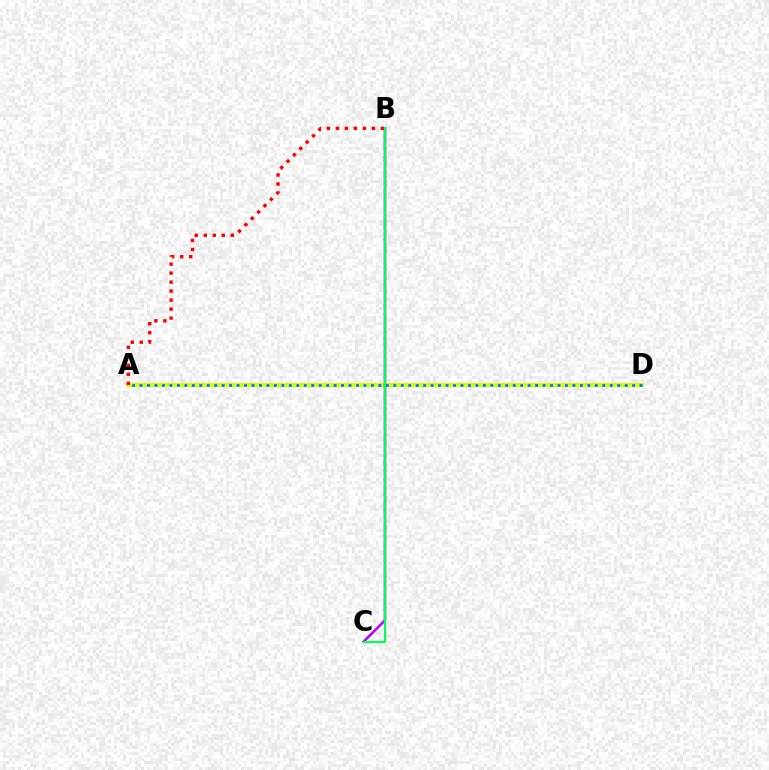{('A', 'D'): [{'color': '#d1ff00', 'line_style': 'solid', 'thickness': 2.94}, {'color': '#0074ff', 'line_style': 'dotted', 'thickness': 2.03}], ('B', 'C'): [{'color': '#b900ff', 'line_style': 'solid', 'thickness': 1.84}, {'color': '#00ff5c', 'line_style': 'solid', 'thickness': 1.57}], ('A', 'B'): [{'color': '#ff0000', 'line_style': 'dotted', 'thickness': 2.44}]}